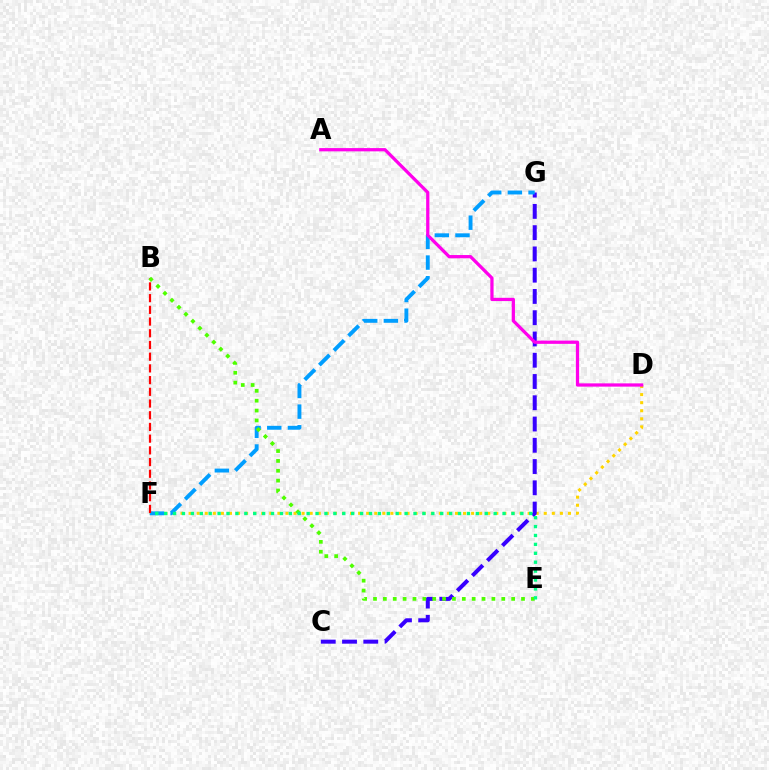{('D', 'F'): [{'color': '#ffd500', 'line_style': 'dotted', 'thickness': 2.19}], ('C', 'G'): [{'color': '#3700ff', 'line_style': 'dashed', 'thickness': 2.89}], ('F', 'G'): [{'color': '#009eff', 'line_style': 'dashed', 'thickness': 2.81}], ('A', 'D'): [{'color': '#ff00ed', 'line_style': 'solid', 'thickness': 2.35}], ('B', 'F'): [{'color': '#ff0000', 'line_style': 'dashed', 'thickness': 1.59}], ('B', 'E'): [{'color': '#4fff00', 'line_style': 'dotted', 'thickness': 2.68}], ('E', 'F'): [{'color': '#00ff86', 'line_style': 'dotted', 'thickness': 2.42}]}